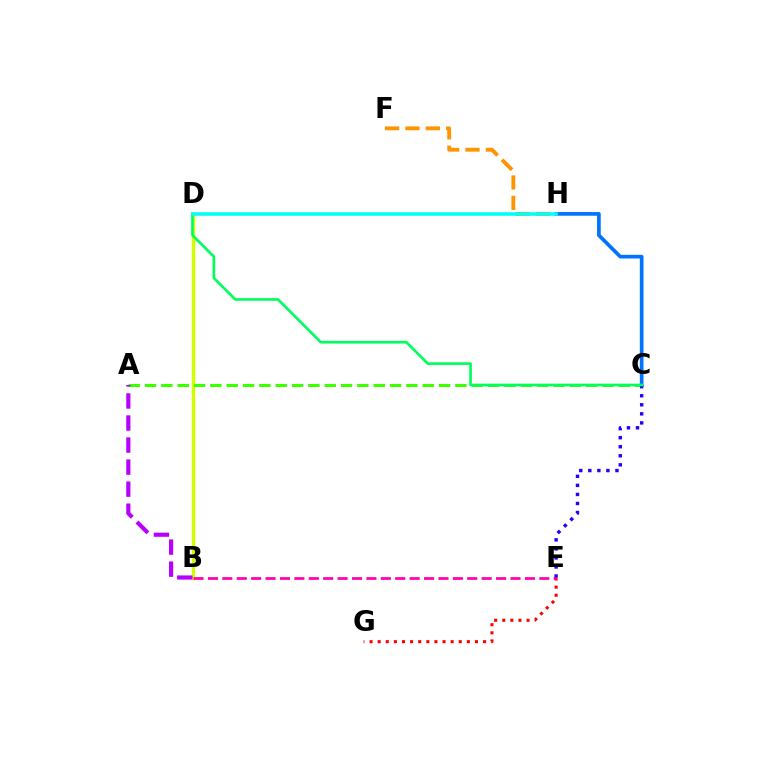{('C', 'H'): [{'color': '#0074ff', 'line_style': 'solid', 'thickness': 2.65}], ('B', 'D'): [{'color': '#d1ff00', 'line_style': 'solid', 'thickness': 2.47}], ('E', 'G'): [{'color': '#ff0000', 'line_style': 'dotted', 'thickness': 2.2}], ('A', 'C'): [{'color': '#3dff00', 'line_style': 'dashed', 'thickness': 2.22}], ('B', 'E'): [{'color': '#ff00ac', 'line_style': 'dashed', 'thickness': 1.96}], ('C', 'E'): [{'color': '#2500ff', 'line_style': 'dotted', 'thickness': 2.46}], ('A', 'B'): [{'color': '#b900ff', 'line_style': 'dashed', 'thickness': 3.0}], ('F', 'H'): [{'color': '#ff9400', 'line_style': 'dashed', 'thickness': 2.77}], ('C', 'D'): [{'color': '#00ff5c', 'line_style': 'solid', 'thickness': 1.92}], ('D', 'H'): [{'color': '#00fff6', 'line_style': 'solid', 'thickness': 2.56}]}